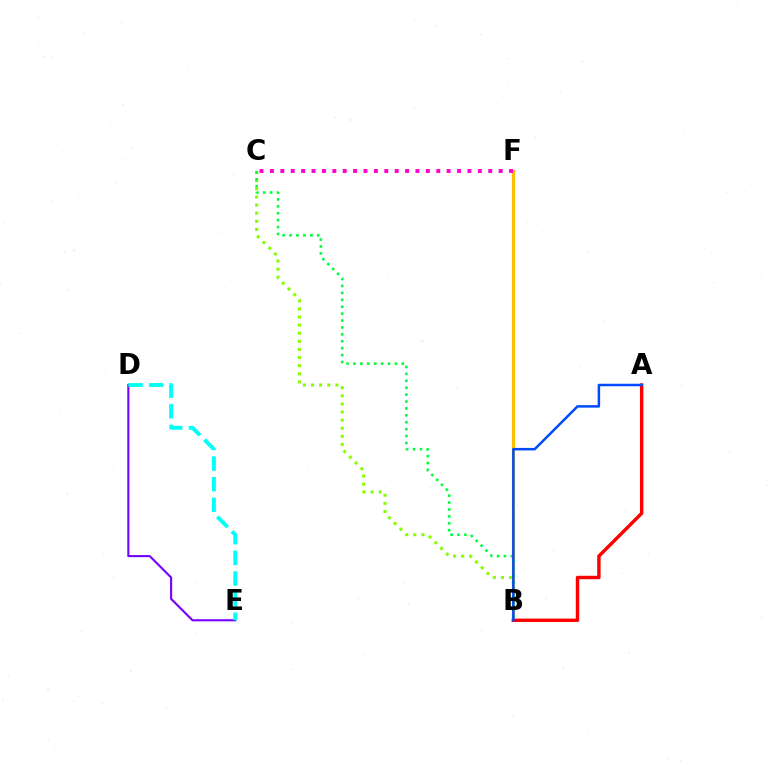{('B', 'F'): [{'color': '#ffbd00', 'line_style': 'solid', 'thickness': 2.29}], ('D', 'E'): [{'color': '#7200ff', 'line_style': 'solid', 'thickness': 1.51}, {'color': '#00fff6', 'line_style': 'dashed', 'thickness': 2.8}], ('B', 'C'): [{'color': '#84ff00', 'line_style': 'dotted', 'thickness': 2.2}, {'color': '#00ff39', 'line_style': 'dotted', 'thickness': 1.88}], ('A', 'B'): [{'color': '#ff0000', 'line_style': 'solid', 'thickness': 2.46}, {'color': '#004bff', 'line_style': 'solid', 'thickness': 1.8}], ('C', 'F'): [{'color': '#ff00cf', 'line_style': 'dotted', 'thickness': 2.82}]}